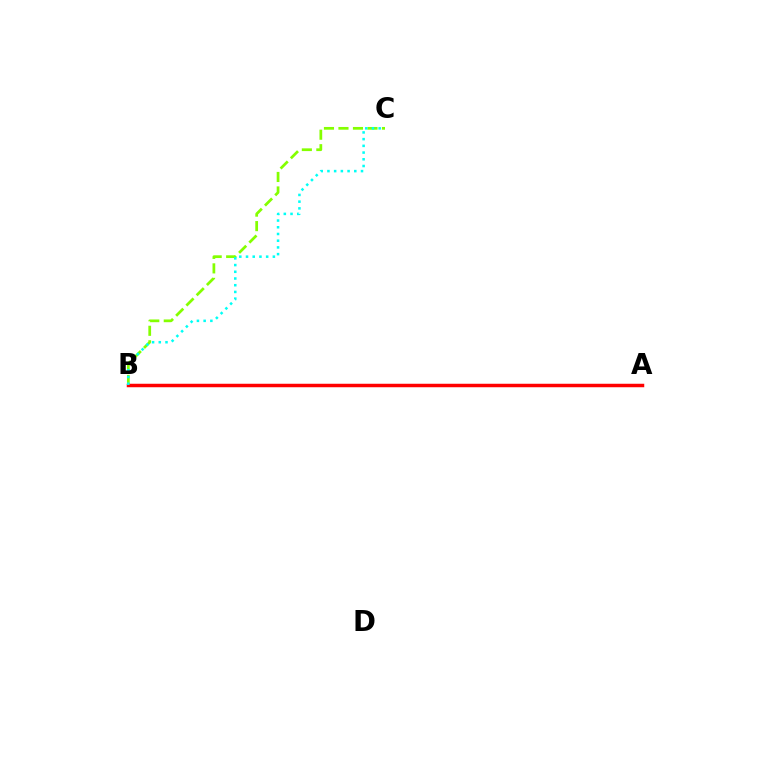{('A', 'B'): [{'color': '#7200ff', 'line_style': 'dotted', 'thickness': 1.83}, {'color': '#ff0000', 'line_style': 'solid', 'thickness': 2.51}], ('B', 'C'): [{'color': '#84ff00', 'line_style': 'dashed', 'thickness': 1.97}, {'color': '#00fff6', 'line_style': 'dotted', 'thickness': 1.82}]}